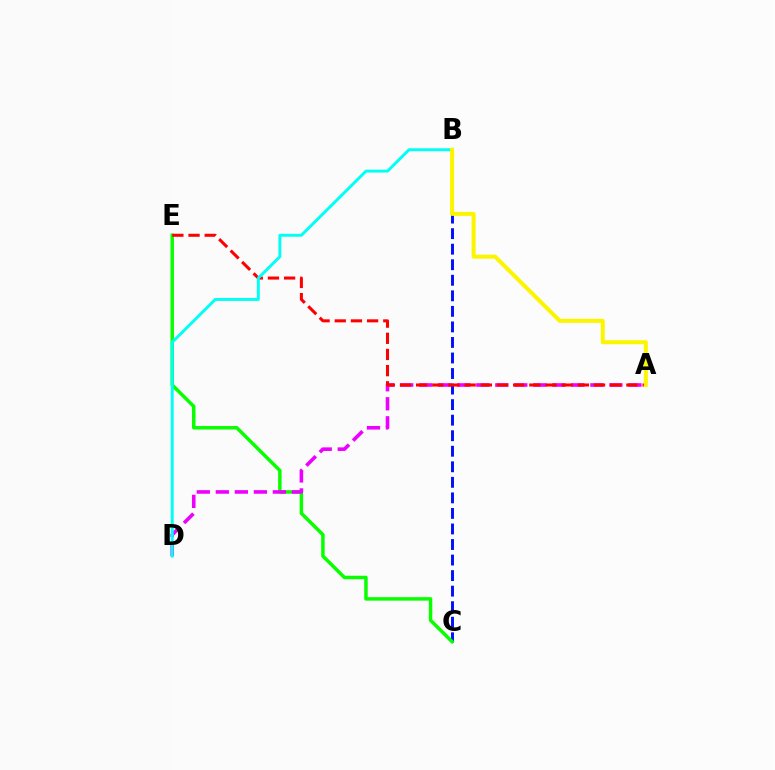{('B', 'C'): [{'color': '#0010ff', 'line_style': 'dashed', 'thickness': 2.11}], ('C', 'E'): [{'color': '#08ff00', 'line_style': 'solid', 'thickness': 2.51}], ('A', 'D'): [{'color': '#ee00ff', 'line_style': 'dashed', 'thickness': 2.58}], ('A', 'E'): [{'color': '#ff0000', 'line_style': 'dashed', 'thickness': 2.2}], ('B', 'D'): [{'color': '#00fff6', 'line_style': 'solid', 'thickness': 2.12}], ('A', 'B'): [{'color': '#fcf500', 'line_style': 'solid', 'thickness': 2.91}]}